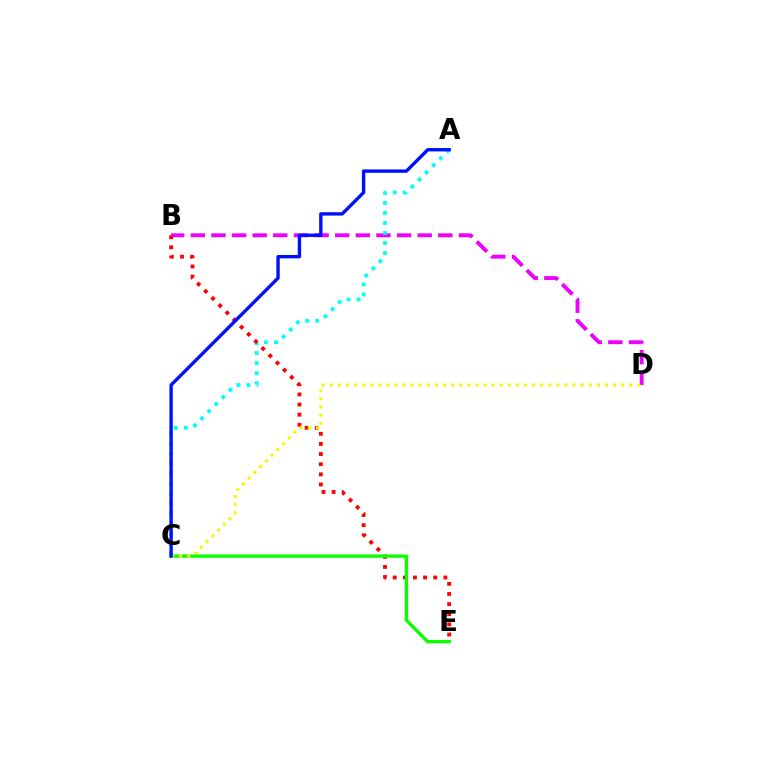{('B', 'D'): [{'color': '#ee00ff', 'line_style': 'dashed', 'thickness': 2.8}], ('A', 'C'): [{'color': '#00fff6', 'line_style': 'dotted', 'thickness': 2.73}, {'color': '#0010ff', 'line_style': 'solid', 'thickness': 2.43}], ('B', 'E'): [{'color': '#ff0000', 'line_style': 'dotted', 'thickness': 2.75}], ('C', 'E'): [{'color': '#08ff00', 'line_style': 'solid', 'thickness': 2.39}], ('C', 'D'): [{'color': '#fcf500', 'line_style': 'dotted', 'thickness': 2.2}]}